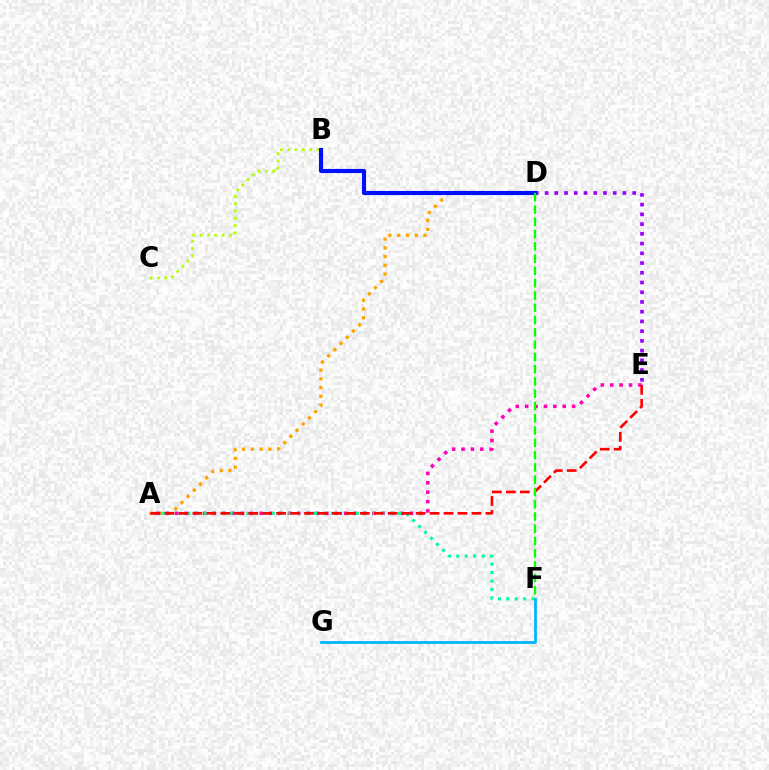{('A', 'D'): [{'color': '#ffa500', 'line_style': 'dotted', 'thickness': 2.38}], ('A', 'E'): [{'color': '#ff00bd', 'line_style': 'dotted', 'thickness': 2.55}, {'color': '#ff0000', 'line_style': 'dashed', 'thickness': 1.9}], ('B', 'C'): [{'color': '#b3ff00', 'line_style': 'dotted', 'thickness': 1.98}], ('D', 'E'): [{'color': '#9b00ff', 'line_style': 'dotted', 'thickness': 2.64}], ('B', 'D'): [{'color': '#0010ff', 'line_style': 'solid', 'thickness': 2.97}], ('A', 'F'): [{'color': '#00ff9d', 'line_style': 'dotted', 'thickness': 2.29}], ('F', 'G'): [{'color': '#00b5ff', 'line_style': 'solid', 'thickness': 1.98}], ('D', 'F'): [{'color': '#08ff00', 'line_style': 'dashed', 'thickness': 1.67}]}